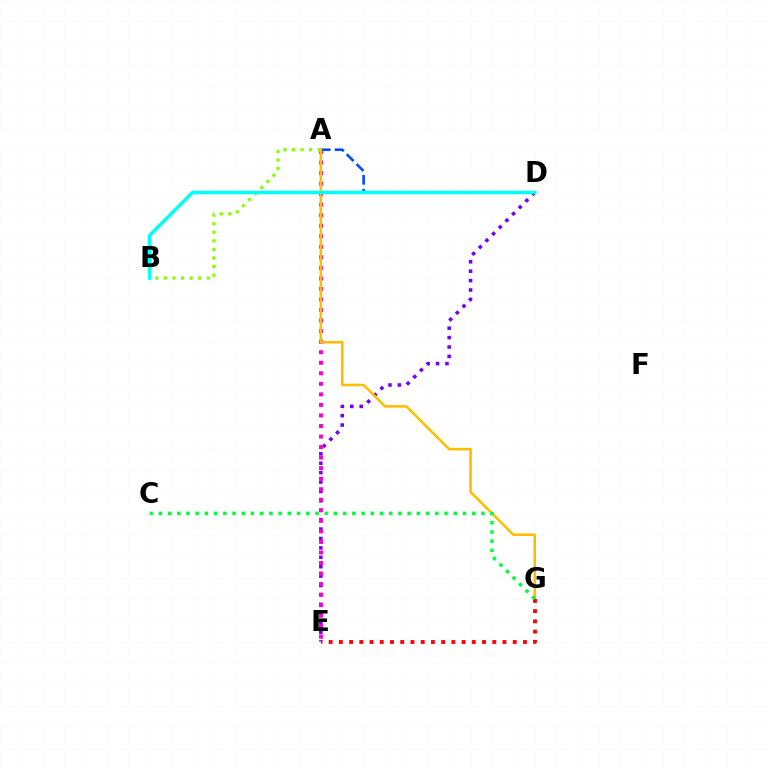{('D', 'E'): [{'color': '#7200ff', 'line_style': 'dotted', 'thickness': 2.56}], ('A', 'E'): [{'color': '#ff00cf', 'line_style': 'dotted', 'thickness': 2.86}], ('A', 'D'): [{'color': '#004bff', 'line_style': 'dashed', 'thickness': 1.89}], ('A', 'B'): [{'color': '#84ff00', 'line_style': 'dotted', 'thickness': 2.33}], ('A', 'G'): [{'color': '#ffbd00', 'line_style': 'solid', 'thickness': 1.84}], ('E', 'G'): [{'color': '#ff0000', 'line_style': 'dotted', 'thickness': 2.78}], ('B', 'D'): [{'color': '#00fff6', 'line_style': 'solid', 'thickness': 2.53}], ('C', 'G'): [{'color': '#00ff39', 'line_style': 'dotted', 'thickness': 2.5}]}